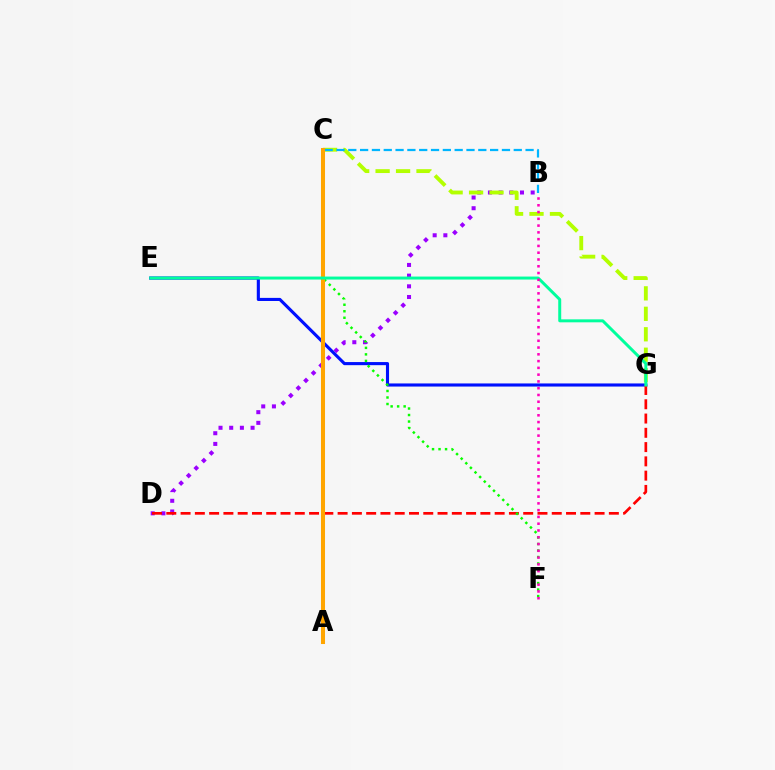{('B', 'D'): [{'color': '#9b00ff', 'line_style': 'dotted', 'thickness': 2.9}], ('E', 'G'): [{'color': '#0010ff', 'line_style': 'solid', 'thickness': 2.24}, {'color': '#00ff9d', 'line_style': 'solid', 'thickness': 2.14}], ('D', 'G'): [{'color': '#ff0000', 'line_style': 'dashed', 'thickness': 1.94}], ('C', 'G'): [{'color': '#b3ff00', 'line_style': 'dashed', 'thickness': 2.78}], ('B', 'C'): [{'color': '#00b5ff', 'line_style': 'dashed', 'thickness': 1.61}], ('C', 'F'): [{'color': '#08ff00', 'line_style': 'dotted', 'thickness': 1.77}], ('A', 'C'): [{'color': '#ffa500', 'line_style': 'solid', 'thickness': 2.91}], ('B', 'F'): [{'color': '#ff00bd', 'line_style': 'dotted', 'thickness': 1.84}]}